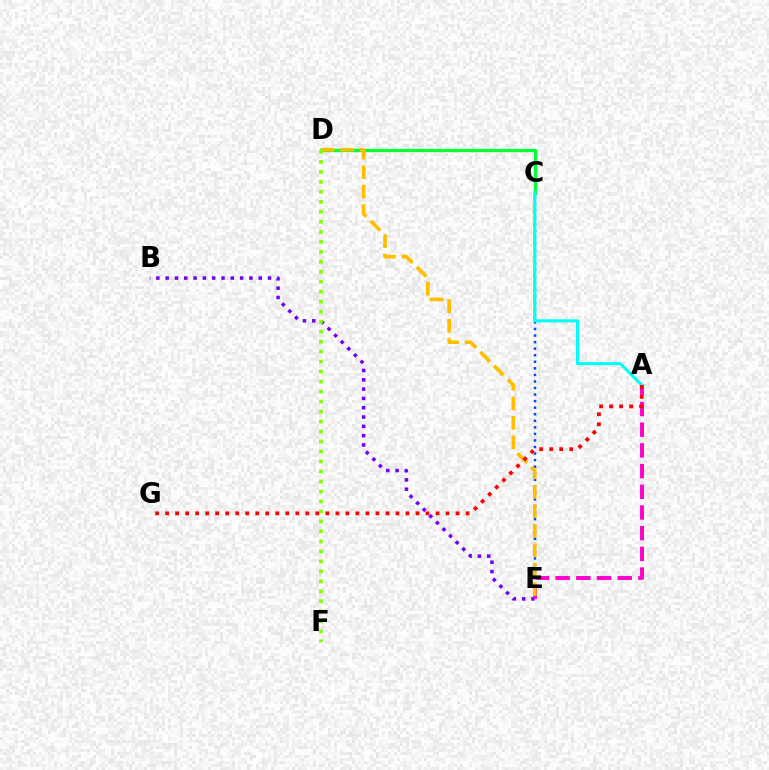{('B', 'E'): [{'color': '#7200ff', 'line_style': 'dotted', 'thickness': 2.53}], ('C', 'E'): [{'color': '#004bff', 'line_style': 'dotted', 'thickness': 1.78}], ('A', 'E'): [{'color': '#ff00cf', 'line_style': 'dashed', 'thickness': 2.81}], ('C', 'D'): [{'color': '#00ff39', 'line_style': 'solid', 'thickness': 2.38}], ('D', 'E'): [{'color': '#ffbd00', 'line_style': 'dashed', 'thickness': 2.64}], ('A', 'C'): [{'color': '#00fff6', 'line_style': 'solid', 'thickness': 2.23}], ('D', 'F'): [{'color': '#84ff00', 'line_style': 'dotted', 'thickness': 2.71}], ('A', 'G'): [{'color': '#ff0000', 'line_style': 'dotted', 'thickness': 2.72}]}